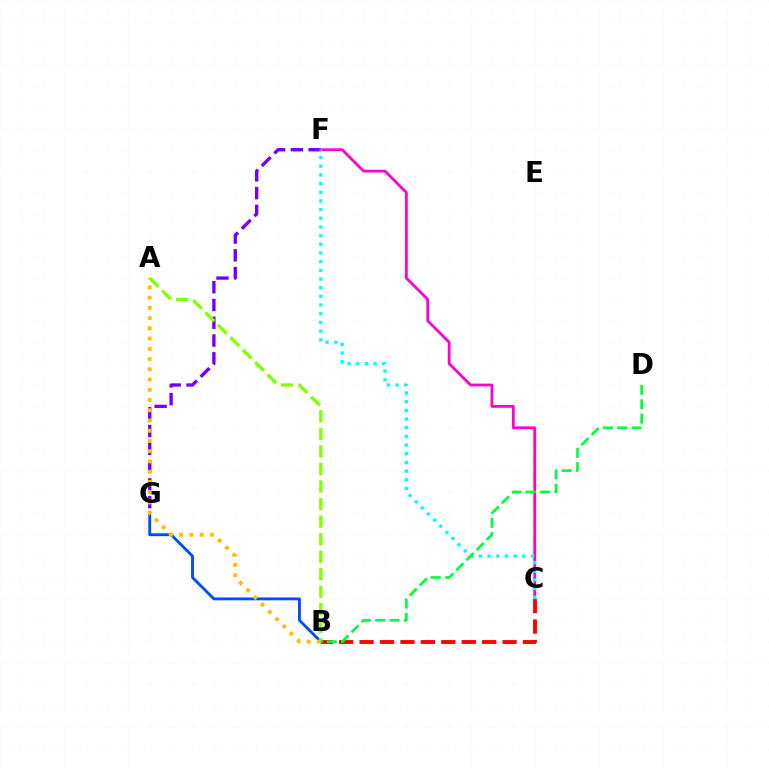{('B', 'G'): [{'color': '#004bff', 'line_style': 'solid', 'thickness': 2.05}], ('F', 'G'): [{'color': '#7200ff', 'line_style': 'dashed', 'thickness': 2.41}], ('B', 'C'): [{'color': '#ff0000', 'line_style': 'dashed', 'thickness': 2.77}], ('A', 'B'): [{'color': '#ffbd00', 'line_style': 'dotted', 'thickness': 2.78}, {'color': '#84ff00', 'line_style': 'dashed', 'thickness': 2.38}], ('C', 'F'): [{'color': '#ff00cf', 'line_style': 'solid', 'thickness': 1.99}, {'color': '#00fff6', 'line_style': 'dotted', 'thickness': 2.36}], ('B', 'D'): [{'color': '#00ff39', 'line_style': 'dashed', 'thickness': 1.94}]}